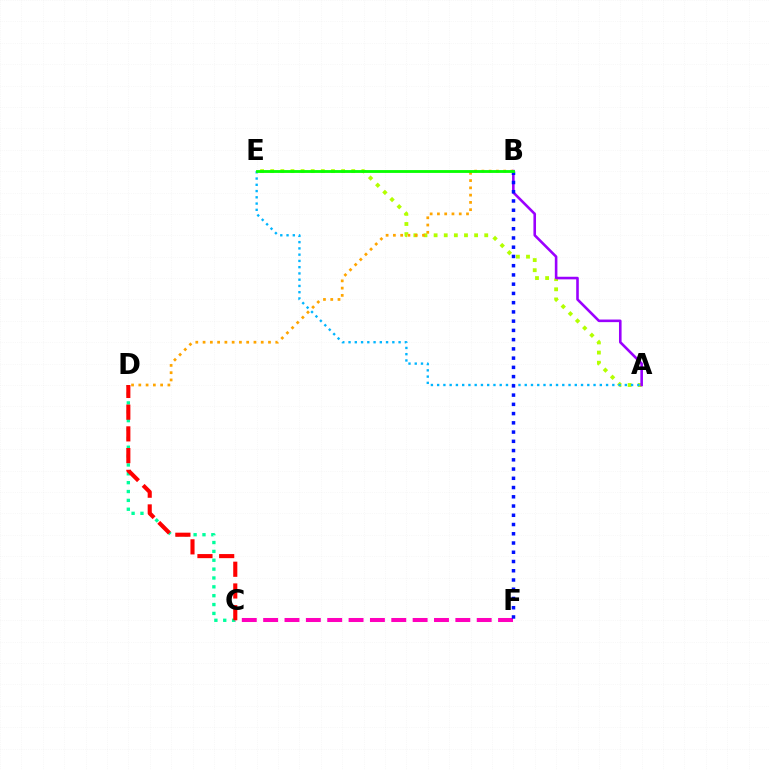{('C', 'F'): [{'color': '#ff00bd', 'line_style': 'dashed', 'thickness': 2.9}], ('A', 'E'): [{'color': '#b3ff00', 'line_style': 'dotted', 'thickness': 2.75}, {'color': '#00b5ff', 'line_style': 'dotted', 'thickness': 1.7}], ('C', 'D'): [{'color': '#00ff9d', 'line_style': 'dotted', 'thickness': 2.41}, {'color': '#ff0000', 'line_style': 'dashed', 'thickness': 2.95}], ('B', 'D'): [{'color': '#ffa500', 'line_style': 'dotted', 'thickness': 1.98}], ('A', 'B'): [{'color': '#9b00ff', 'line_style': 'solid', 'thickness': 1.87}], ('B', 'F'): [{'color': '#0010ff', 'line_style': 'dotted', 'thickness': 2.51}], ('B', 'E'): [{'color': '#08ff00', 'line_style': 'solid', 'thickness': 2.04}]}